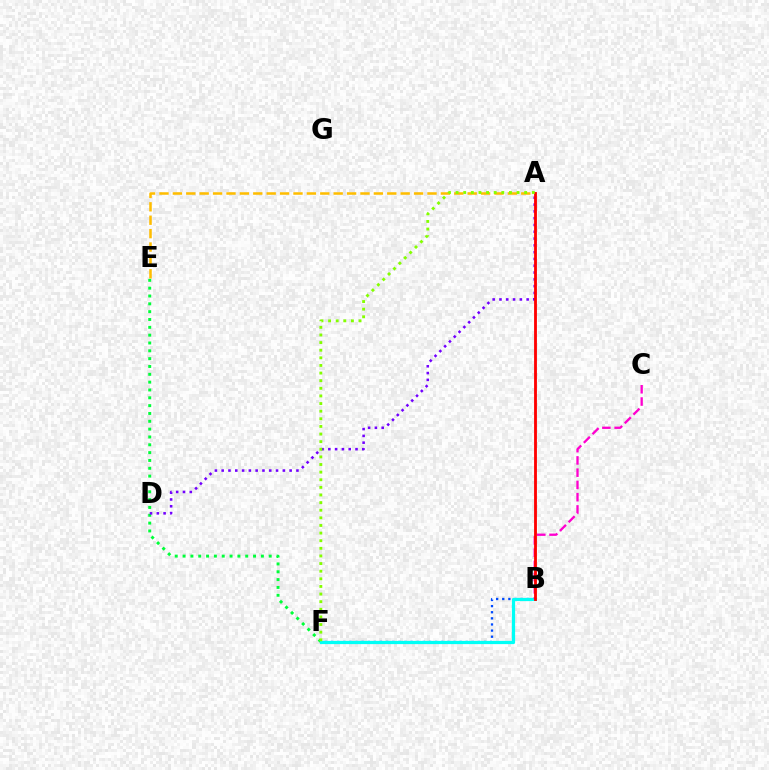{('E', 'F'): [{'color': '#00ff39', 'line_style': 'dotted', 'thickness': 2.13}], ('B', 'F'): [{'color': '#004bff', 'line_style': 'dotted', 'thickness': 1.66}, {'color': '#00fff6', 'line_style': 'solid', 'thickness': 2.32}], ('A', 'D'): [{'color': '#7200ff', 'line_style': 'dotted', 'thickness': 1.85}], ('B', 'C'): [{'color': '#ff00cf', 'line_style': 'dashed', 'thickness': 1.66}], ('A', 'E'): [{'color': '#ffbd00', 'line_style': 'dashed', 'thickness': 1.82}], ('A', 'B'): [{'color': '#ff0000', 'line_style': 'solid', 'thickness': 2.04}], ('A', 'F'): [{'color': '#84ff00', 'line_style': 'dotted', 'thickness': 2.07}]}